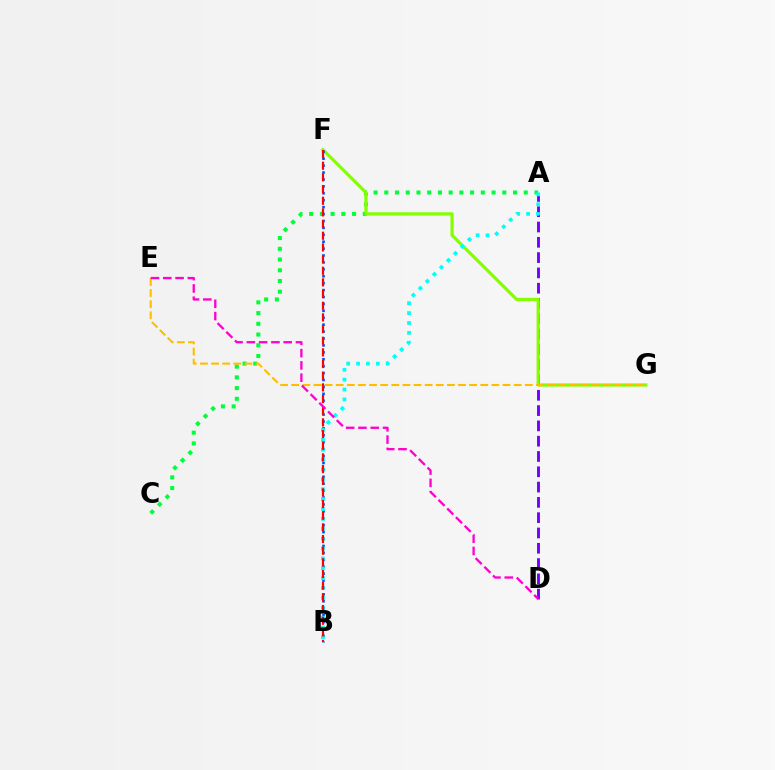{('A', 'C'): [{'color': '#00ff39', 'line_style': 'dotted', 'thickness': 2.91}], ('A', 'D'): [{'color': '#7200ff', 'line_style': 'dashed', 'thickness': 2.08}], ('F', 'G'): [{'color': '#84ff00', 'line_style': 'solid', 'thickness': 2.33}], ('B', 'F'): [{'color': '#004bff', 'line_style': 'dotted', 'thickness': 1.88}, {'color': '#ff0000', 'line_style': 'dashed', 'thickness': 1.58}], ('E', 'G'): [{'color': '#ffbd00', 'line_style': 'dashed', 'thickness': 1.51}], ('A', 'B'): [{'color': '#00fff6', 'line_style': 'dotted', 'thickness': 2.68}], ('D', 'E'): [{'color': '#ff00cf', 'line_style': 'dashed', 'thickness': 1.67}]}